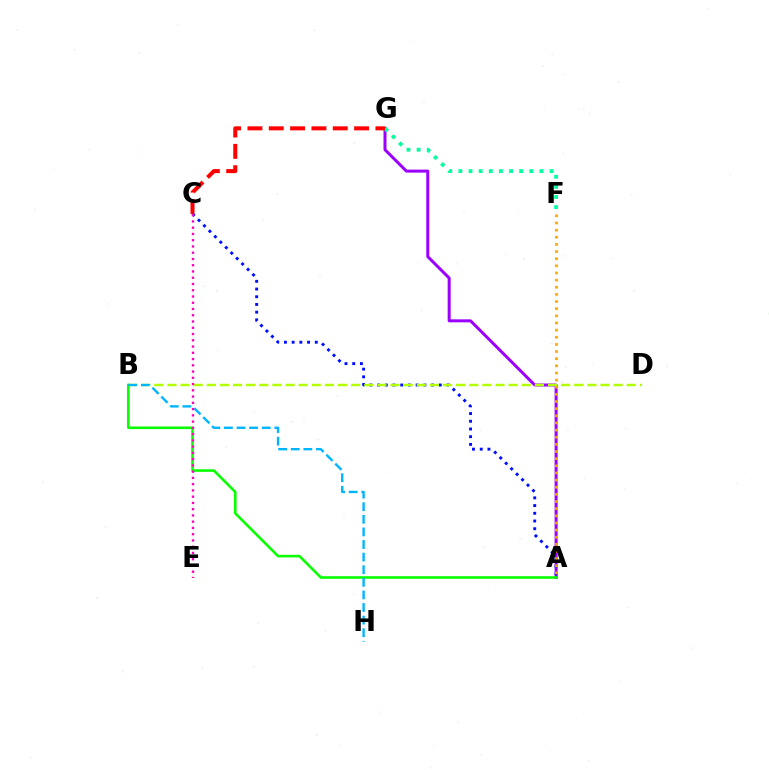{('A', 'G'): [{'color': '#9b00ff', 'line_style': 'solid', 'thickness': 2.16}], ('F', 'G'): [{'color': '#00ff9d', 'line_style': 'dotted', 'thickness': 2.75}], ('C', 'G'): [{'color': '#ff0000', 'line_style': 'dashed', 'thickness': 2.9}], ('A', 'C'): [{'color': '#0010ff', 'line_style': 'dotted', 'thickness': 2.1}], ('B', 'D'): [{'color': '#b3ff00', 'line_style': 'dashed', 'thickness': 1.78}], ('A', 'F'): [{'color': '#ffa500', 'line_style': 'dotted', 'thickness': 1.94}], ('A', 'B'): [{'color': '#08ff00', 'line_style': 'solid', 'thickness': 1.86}], ('B', 'H'): [{'color': '#00b5ff', 'line_style': 'dashed', 'thickness': 1.71}], ('C', 'E'): [{'color': '#ff00bd', 'line_style': 'dotted', 'thickness': 1.7}]}